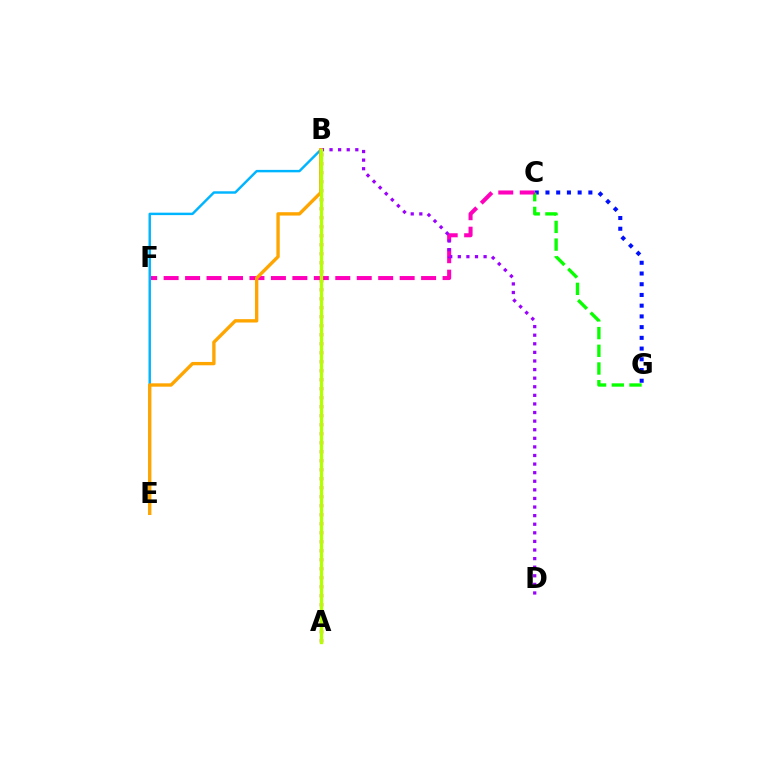{('A', 'B'): [{'color': '#ff0000', 'line_style': 'dotted', 'thickness': 2.45}, {'color': '#00ff9d', 'line_style': 'solid', 'thickness': 2.06}, {'color': '#b3ff00', 'line_style': 'solid', 'thickness': 2.4}], ('C', 'G'): [{'color': '#0010ff', 'line_style': 'dotted', 'thickness': 2.91}, {'color': '#08ff00', 'line_style': 'dashed', 'thickness': 2.4}], ('C', 'F'): [{'color': '#ff00bd', 'line_style': 'dashed', 'thickness': 2.91}], ('B', 'E'): [{'color': '#00b5ff', 'line_style': 'solid', 'thickness': 1.76}, {'color': '#ffa500', 'line_style': 'solid', 'thickness': 2.42}], ('B', 'D'): [{'color': '#9b00ff', 'line_style': 'dotted', 'thickness': 2.33}]}